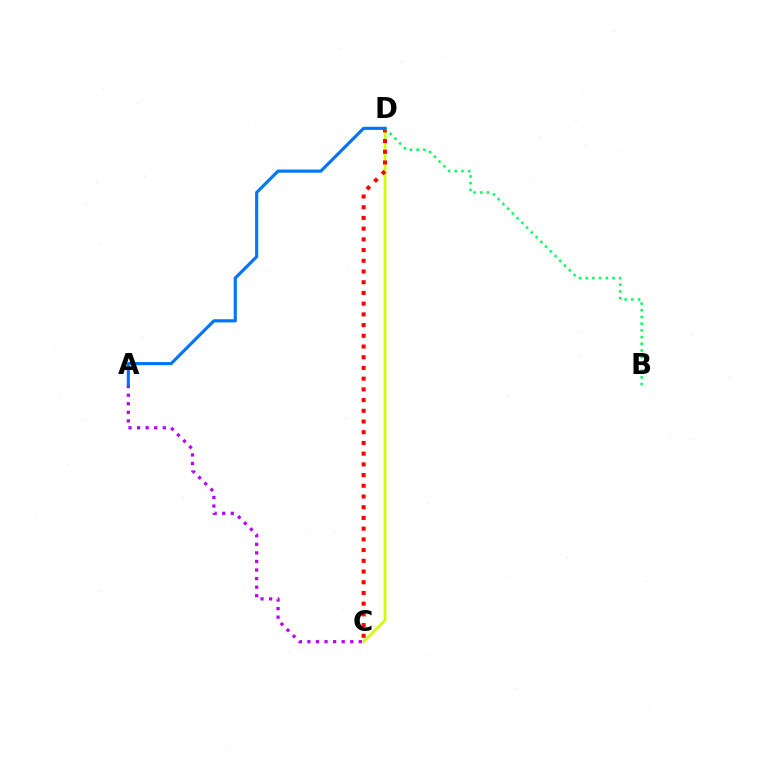{('C', 'D'): [{'color': '#d1ff00', 'line_style': 'solid', 'thickness': 1.98}, {'color': '#ff0000', 'line_style': 'dotted', 'thickness': 2.91}], ('A', 'C'): [{'color': '#b900ff', 'line_style': 'dotted', 'thickness': 2.33}], ('B', 'D'): [{'color': '#00ff5c', 'line_style': 'dotted', 'thickness': 1.82}], ('A', 'D'): [{'color': '#0074ff', 'line_style': 'solid', 'thickness': 2.26}]}